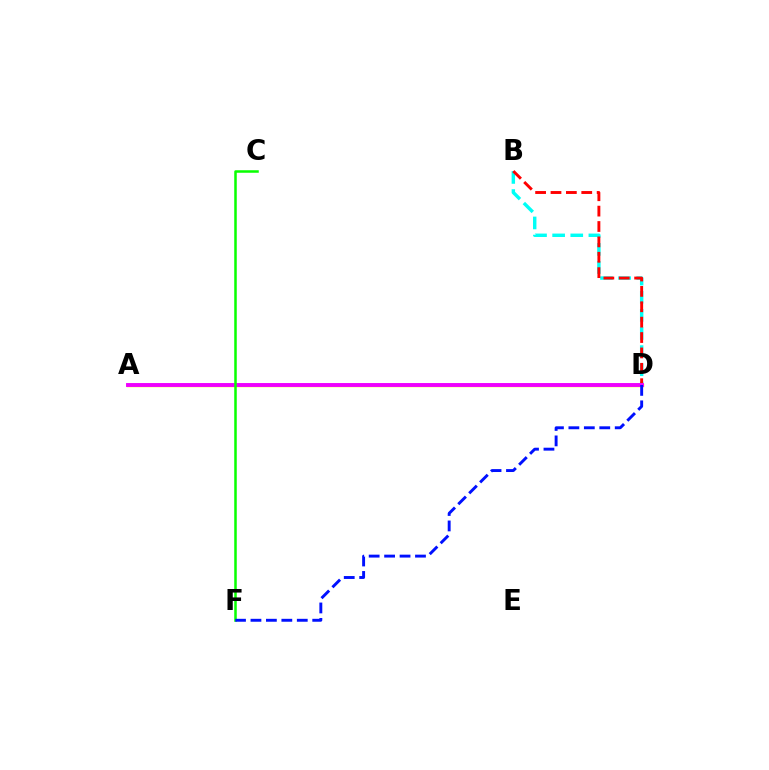{('B', 'D'): [{'color': '#00fff6', 'line_style': 'dashed', 'thickness': 2.46}, {'color': '#ff0000', 'line_style': 'dashed', 'thickness': 2.09}], ('A', 'D'): [{'color': '#fcf500', 'line_style': 'solid', 'thickness': 2.48}, {'color': '#ee00ff', 'line_style': 'solid', 'thickness': 2.81}], ('C', 'F'): [{'color': '#08ff00', 'line_style': 'solid', 'thickness': 1.81}], ('D', 'F'): [{'color': '#0010ff', 'line_style': 'dashed', 'thickness': 2.1}]}